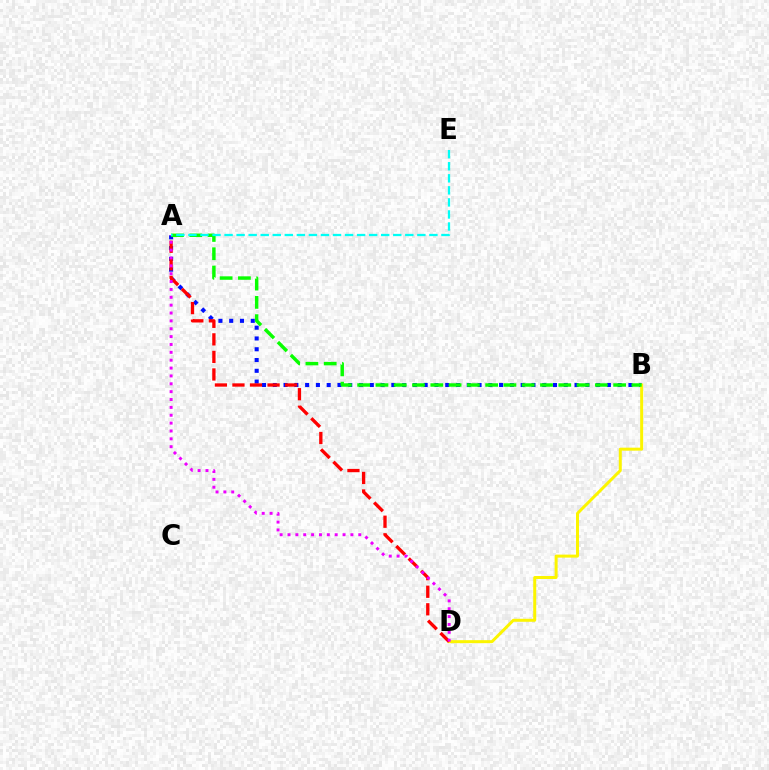{('A', 'B'): [{'color': '#0010ff', 'line_style': 'dotted', 'thickness': 2.93}, {'color': '#08ff00', 'line_style': 'dashed', 'thickness': 2.48}], ('B', 'D'): [{'color': '#fcf500', 'line_style': 'solid', 'thickness': 2.16}], ('A', 'D'): [{'color': '#ff0000', 'line_style': 'dashed', 'thickness': 2.38}, {'color': '#ee00ff', 'line_style': 'dotted', 'thickness': 2.14}], ('A', 'E'): [{'color': '#00fff6', 'line_style': 'dashed', 'thickness': 1.64}]}